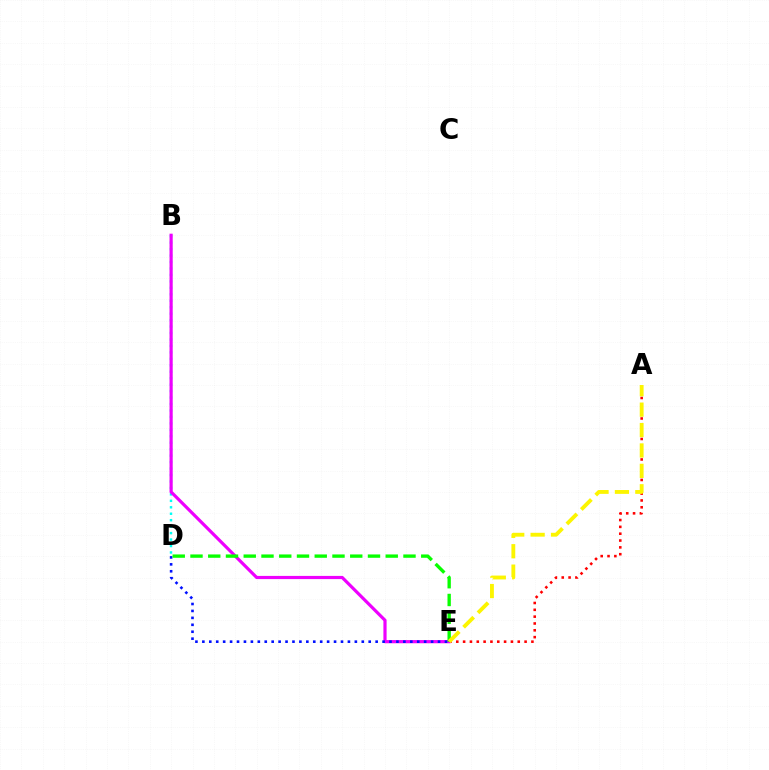{('A', 'E'): [{'color': '#ff0000', 'line_style': 'dotted', 'thickness': 1.86}, {'color': '#fcf500', 'line_style': 'dashed', 'thickness': 2.77}], ('B', 'D'): [{'color': '#00fff6', 'line_style': 'dotted', 'thickness': 1.75}], ('B', 'E'): [{'color': '#ee00ff', 'line_style': 'solid', 'thickness': 2.3}], ('D', 'E'): [{'color': '#0010ff', 'line_style': 'dotted', 'thickness': 1.88}, {'color': '#08ff00', 'line_style': 'dashed', 'thickness': 2.41}]}